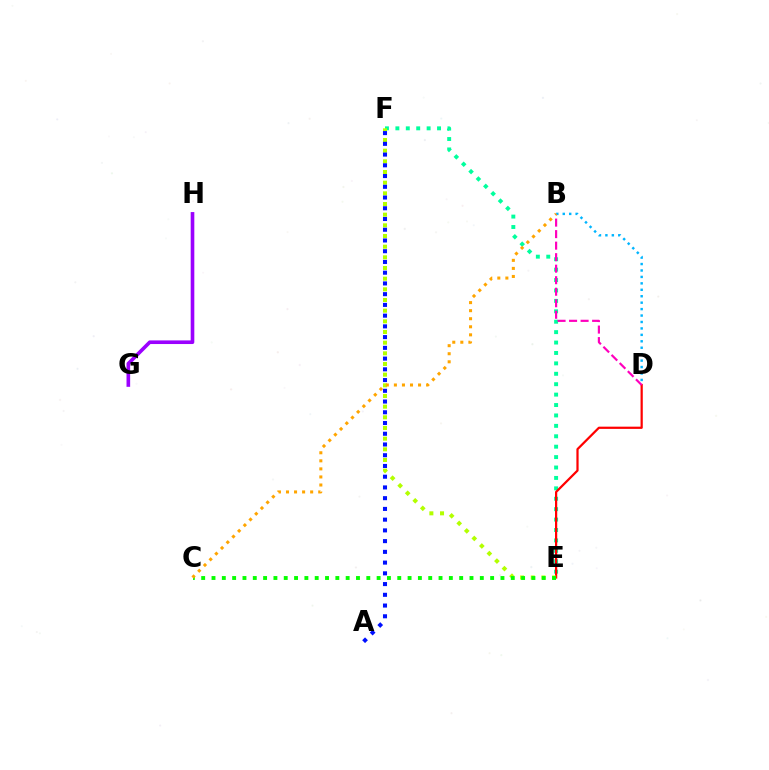{('E', 'F'): [{'color': '#00ff9d', 'line_style': 'dotted', 'thickness': 2.83}, {'color': '#b3ff00', 'line_style': 'dotted', 'thickness': 2.9}], ('D', 'E'): [{'color': '#ff0000', 'line_style': 'solid', 'thickness': 1.6}], ('B', 'D'): [{'color': '#ff00bd', 'line_style': 'dashed', 'thickness': 1.56}, {'color': '#00b5ff', 'line_style': 'dotted', 'thickness': 1.75}], ('A', 'F'): [{'color': '#0010ff', 'line_style': 'dotted', 'thickness': 2.92}], ('C', 'E'): [{'color': '#08ff00', 'line_style': 'dotted', 'thickness': 2.8}], ('G', 'H'): [{'color': '#9b00ff', 'line_style': 'solid', 'thickness': 2.62}], ('B', 'C'): [{'color': '#ffa500', 'line_style': 'dotted', 'thickness': 2.19}]}